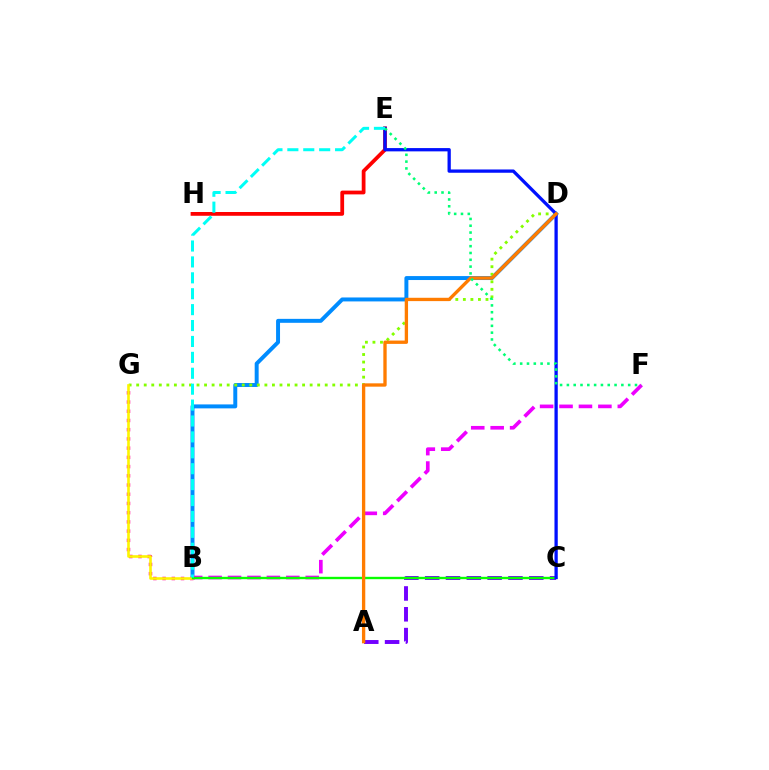{('B', 'D'): [{'color': '#008cff', 'line_style': 'solid', 'thickness': 2.85}], ('D', 'G'): [{'color': '#84ff00', 'line_style': 'dotted', 'thickness': 2.05}], ('B', 'G'): [{'color': '#ff0094', 'line_style': 'dotted', 'thickness': 2.51}, {'color': '#fcf500', 'line_style': 'solid', 'thickness': 1.88}], ('B', 'F'): [{'color': '#ee00ff', 'line_style': 'dashed', 'thickness': 2.64}], ('E', 'H'): [{'color': '#ff0000', 'line_style': 'solid', 'thickness': 2.72}], ('A', 'C'): [{'color': '#7200ff', 'line_style': 'dashed', 'thickness': 2.83}], ('B', 'C'): [{'color': '#08ff00', 'line_style': 'solid', 'thickness': 1.7}], ('C', 'E'): [{'color': '#0010ff', 'line_style': 'solid', 'thickness': 2.36}], ('A', 'D'): [{'color': '#ff7c00', 'line_style': 'solid', 'thickness': 2.4}], ('B', 'E'): [{'color': '#00fff6', 'line_style': 'dashed', 'thickness': 2.16}], ('E', 'F'): [{'color': '#00ff74', 'line_style': 'dotted', 'thickness': 1.85}]}